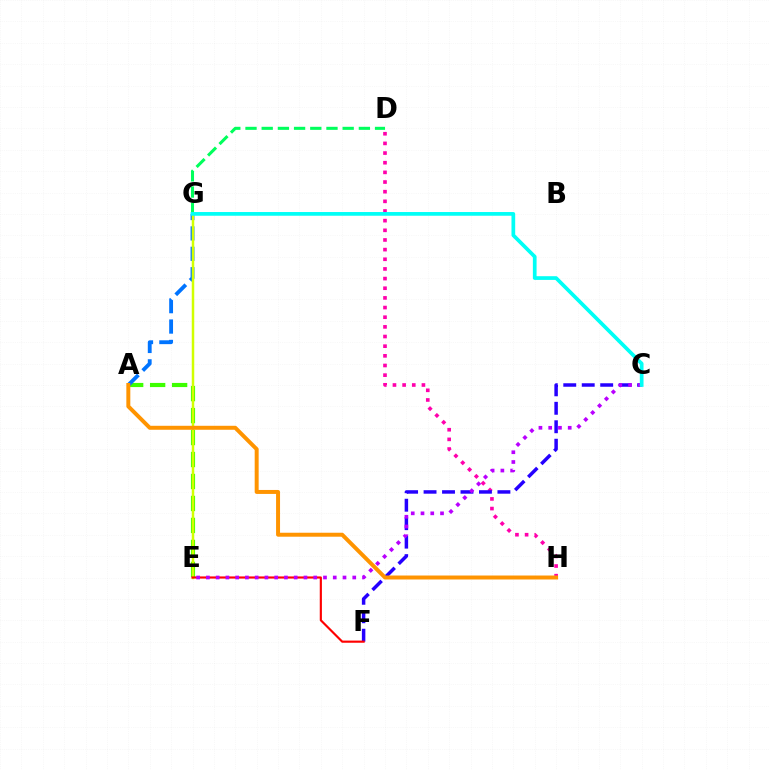{('D', 'H'): [{'color': '#ff00ac', 'line_style': 'dotted', 'thickness': 2.62}], ('A', 'E'): [{'color': '#3dff00', 'line_style': 'dashed', 'thickness': 2.99}], ('A', 'G'): [{'color': '#0074ff', 'line_style': 'dashed', 'thickness': 2.77}], ('D', 'G'): [{'color': '#00ff5c', 'line_style': 'dashed', 'thickness': 2.2}], ('E', 'G'): [{'color': '#d1ff00', 'line_style': 'solid', 'thickness': 1.79}], ('C', 'F'): [{'color': '#2500ff', 'line_style': 'dashed', 'thickness': 2.51}], ('E', 'F'): [{'color': '#ff0000', 'line_style': 'solid', 'thickness': 1.55}], ('C', 'E'): [{'color': '#b900ff', 'line_style': 'dotted', 'thickness': 2.65}], ('A', 'H'): [{'color': '#ff9400', 'line_style': 'solid', 'thickness': 2.86}], ('C', 'G'): [{'color': '#00fff6', 'line_style': 'solid', 'thickness': 2.67}]}